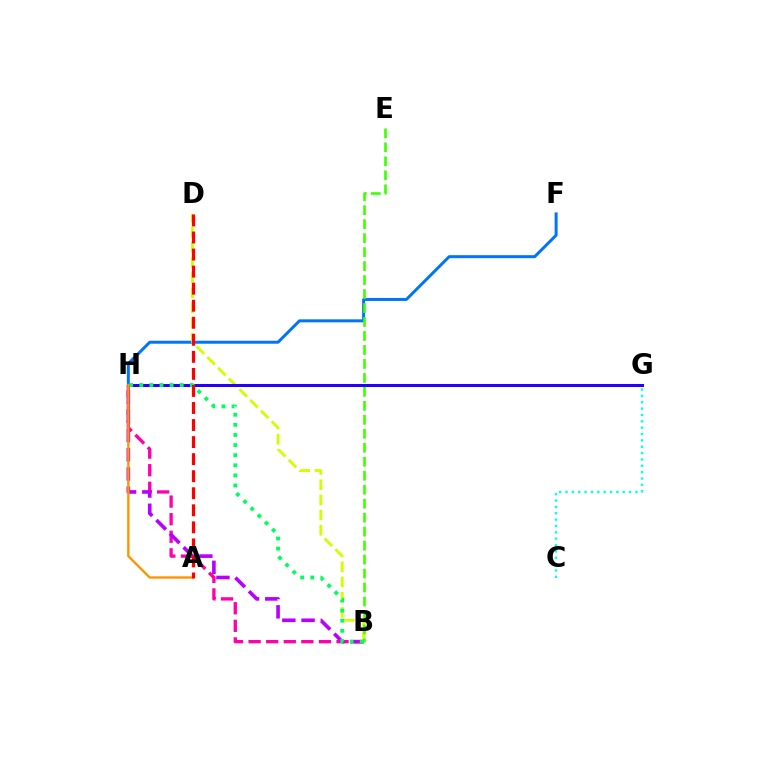{('F', 'H'): [{'color': '#0074ff', 'line_style': 'solid', 'thickness': 2.15}], ('B', 'H'): [{'color': '#ff00ac', 'line_style': 'dashed', 'thickness': 2.39}, {'color': '#b900ff', 'line_style': 'dashed', 'thickness': 2.61}, {'color': '#00ff5c', 'line_style': 'dotted', 'thickness': 2.75}], ('C', 'G'): [{'color': '#00fff6', 'line_style': 'dotted', 'thickness': 1.73}], ('B', 'D'): [{'color': '#d1ff00', 'line_style': 'dashed', 'thickness': 2.06}], ('G', 'H'): [{'color': '#2500ff', 'line_style': 'solid', 'thickness': 2.18}], ('B', 'E'): [{'color': '#3dff00', 'line_style': 'dashed', 'thickness': 1.9}], ('A', 'H'): [{'color': '#ff9400', 'line_style': 'solid', 'thickness': 1.7}], ('A', 'D'): [{'color': '#ff0000', 'line_style': 'dashed', 'thickness': 2.32}]}